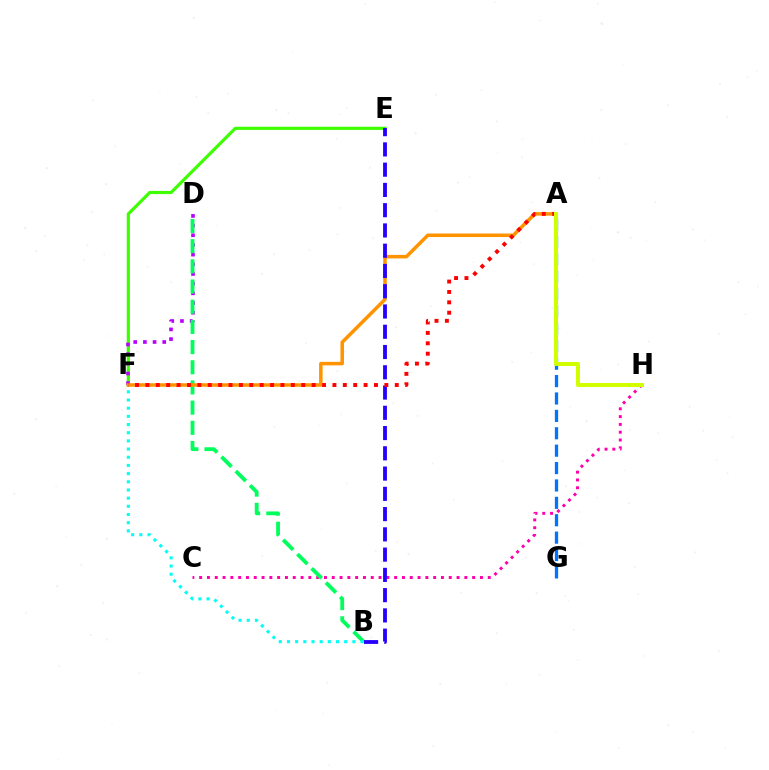{('E', 'F'): [{'color': '#3dff00', 'line_style': 'solid', 'thickness': 2.28}], ('D', 'F'): [{'color': '#b900ff', 'line_style': 'dotted', 'thickness': 2.63}], ('C', 'H'): [{'color': '#ff00ac', 'line_style': 'dotted', 'thickness': 2.12}], ('B', 'D'): [{'color': '#00ff5c', 'line_style': 'dashed', 'thickness': 2.74}], ('A', 'F'): [{'color': '#ff9400', 'line_style': 'solid', 'thickness': 2.53}, {'color': '#ff0000', 'line_style': 'dotted', 'thickness': 2.82}], ('B', 'E'): [{'color': '#2500ff', 'line_style': 'dashed', 'thickness': 2.75}], ('A', 'G'): [{'color': '#0074ff', 'line_style': 'dashed', 'thickness': 2.36}], ('B', 'F'): [{'color': '#00fff6', 'line_style': 'dotted', 'thickness': 2.22}], ('A', 'H'): [{'color': '#d1ff00', 'line_style': 'solid', 'thickness': 2.9}]}